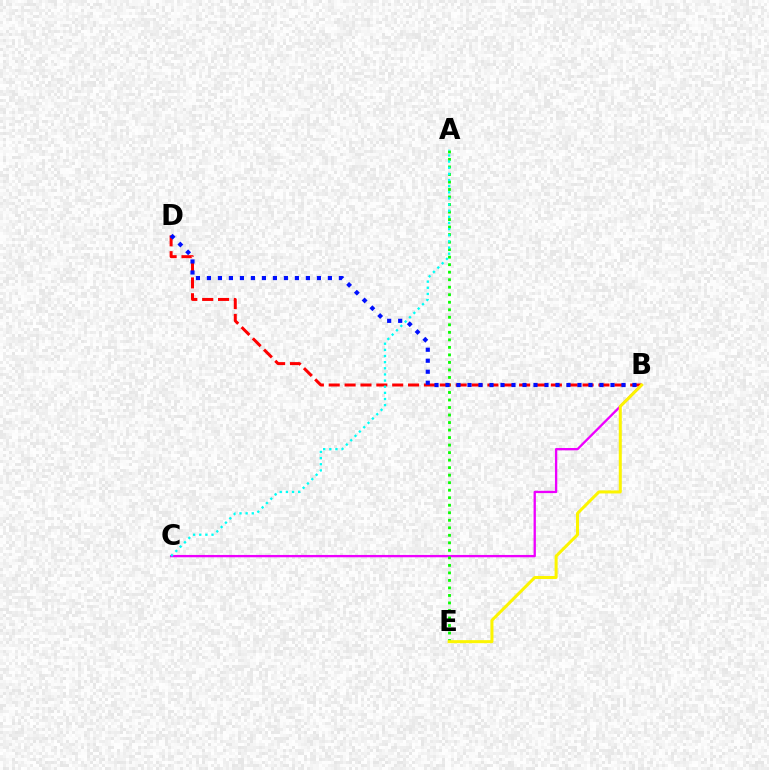{('B', 'C'): [{'color': '#ee00ff', 'line_style': 'solid', 'thickness': 1.67}], ('A', 'E'): [{'color': '#08ff00', 'line_style': 'dotted', 'thickness': 2.04}], ('B', 'D'): [{'color': '#ff0000', 'line_style': 'dashed', 'thickness': 2.16}, {'color': '#0010ff', 'line_style': 'dotted', 'thickness': 2.99}], ('A', 'C'): [{'color': '#00fff6', 'line_style': 'dotted', 'thickness': 1.67}], ('B', 'E'): [{'color': '#fcf500', 'line_style': 'solid', 'thickness': 2.17}]}